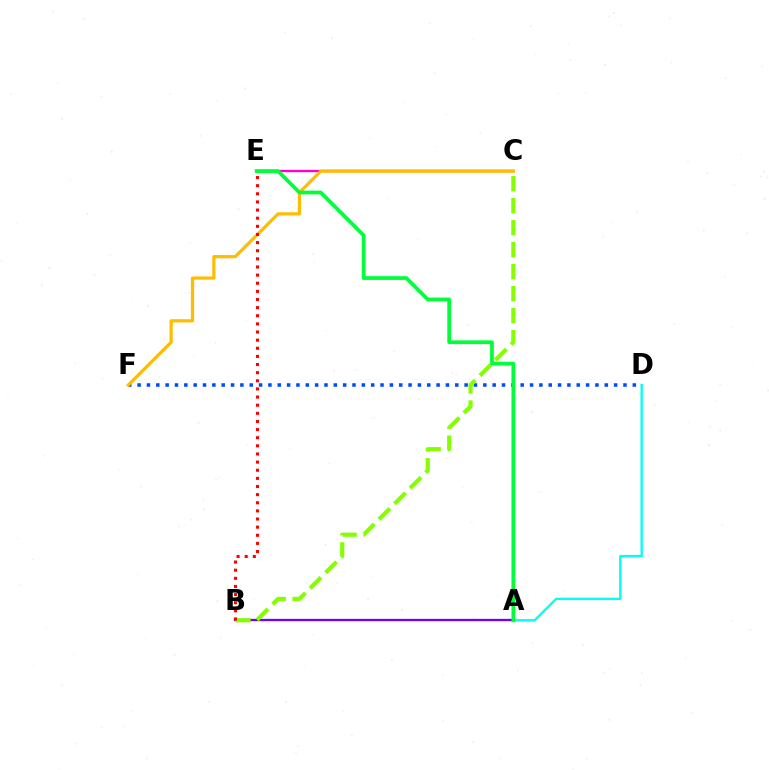{('A', 'B'): [{'color': '#7200ff', 'line_style': 'solid', 'thickness': 1.66}], ('A', 'D'): [{'color': '#00fff6', 'line_style': 'solid', 'thickness': 1.69}], ('D', 'F'): [{'color': '#004bff', 'line_style': 'dotted', 'thickness': 2.54}], ('C', 'E'): [{'color': '#ff00cf', 'line_style': 'solid', 'thickness': 1.68}], ('B', 'C'): [{'color': '#84ff00', 'line_style': 'dashed', 'thickness': 2.99}], ('C', 'F'): [{'color': '#ffbd00', 'line_style': 'solid', 'thickness': 2.33}], ('A', 'E'): [{'color': '#00ff39', 'line_style': 'solid', 'thickness': 2.69}], ('B', 'E'): [{'color': '#ff0000', 'line_style': 'dotted', 'thickness': 2.21}]}